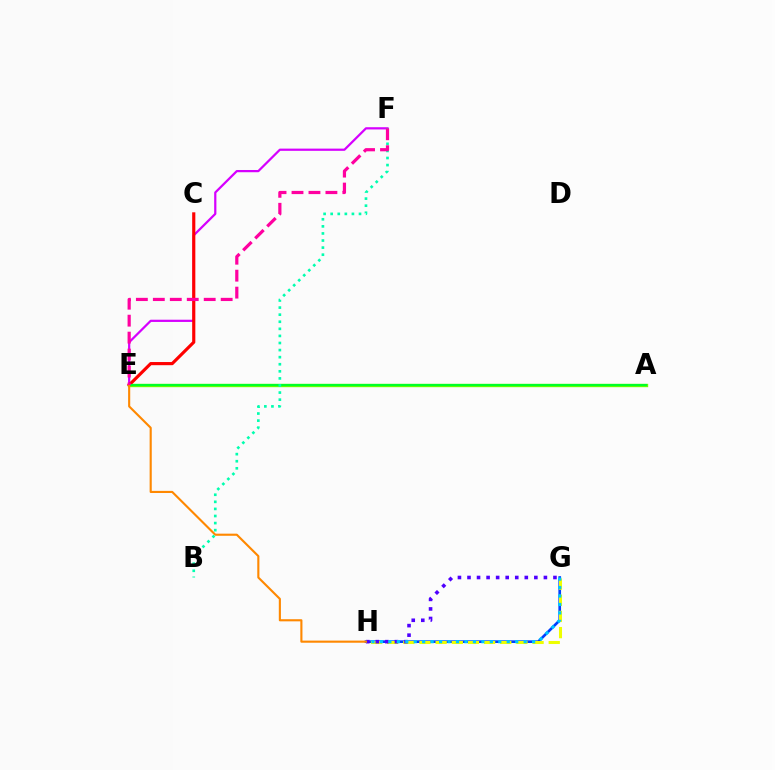{('G', 'H'): [{'color': '#003fff', 'line_style': 'solid', 'thickness': 1.93}, {'color': '#eeff00', 'line_style': 'dashed', 'thickness': 2.19}, {'color': '#4f00ff', 'line_style': 'dotted', 'thickness': 2.6}, {'color': '#00c7ff', 'line_style': 'dotted', 'thickness': 2.3}], ('E', 'F'): [{'color': '#d600ff', 'line_style': 'solid', 'thickness': 1.6}, {'color': '#ff00a0', 'line_style': 'dashed', 'thickness': 2.3}], ('A', 'E'): [{'color': '#66ff00', 'line_style': 'solid', 'thickness': 2.41}, {'color': '#00ff27', 'line_style': 'solid', 'thickness': 1.5}], ('C', 'E'): [{'color': '#ff0000', 'line_style': 'solid', 'thickness': 2.27}], ('E', 'H'): [{'color': '#ff8800', 'line_style': 'solid', 'thickness': 1.53}], ('B', 'F'): [{'color': '#00ffaf', 'line_style': 'dotted', 'thickness': 1.92}]}